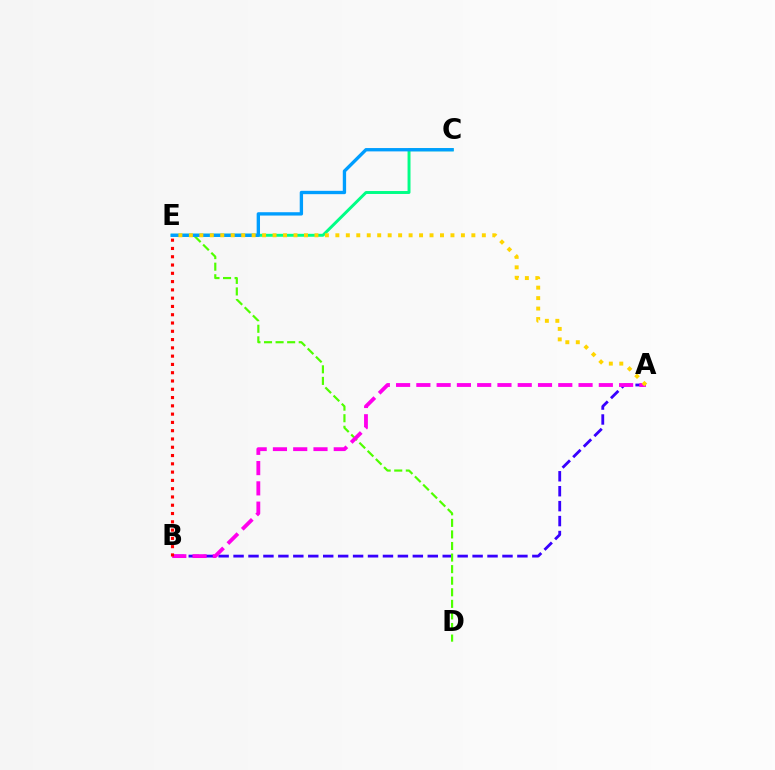{('A', 'B'): [{'color': '#3700ff', 'line_style': 'dashed', 'thickness': 2.03}, {'color': '#ff00ed', 'line_style': 'dashed', 'thickness': 2.75}], ('C', 'E'): [{'color': '#00ff86', 'line_style': 'solid', 'thickness': 2.12}, {'color': '#009eff', 'line_style': 'solid', 'thickness': 2.4}], ('D', 'E'): [{'color': '#4fff00', 'line_style': 'dashed', 'thickness': 1.57}], ('A', 'E'): [{'color': '#ffd500', 'line_style': 'dotted', 'thickness': 2.84}], ('B', 'E'): [{'color': '#ff0000', 'line_style': 'dotted', 'thickness': 2.25}]}